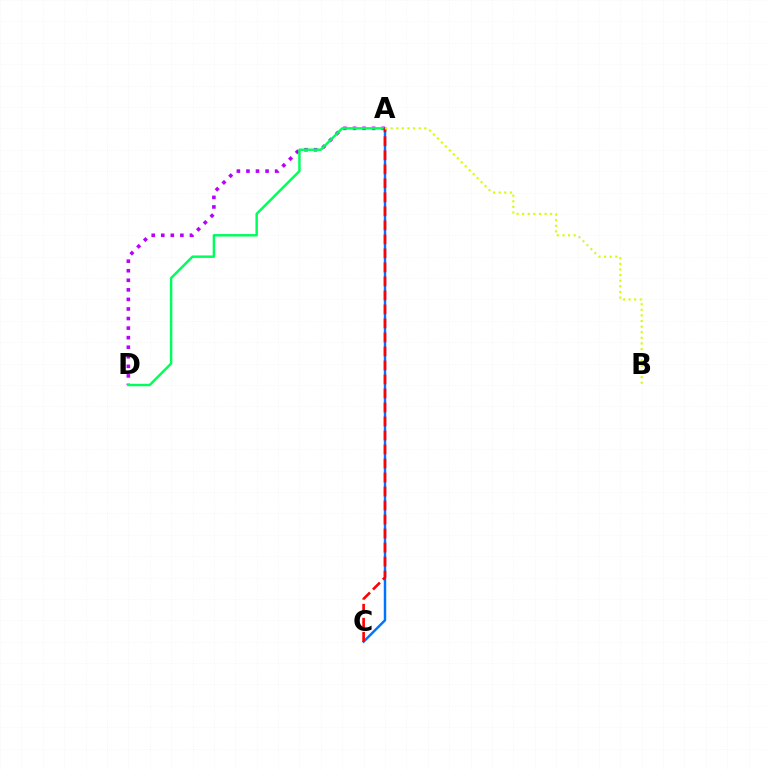{('A', 'D'): [{'color': '#b900ff', 'line_style': 'dotted', 'thickness': 2.6}, {'color': '#00ff5c', 'line_style': 'solid', 'thickness': 1.78}], ('A', 'C'): [{'color': '#0074ff', 'line_style': 'solid', 'thickness': 1.76}, {'color': '#ff0000', 'line_style': 'dashed', 'thickness': 1.9}], ('A', 'B'): [{'color': '#d1ff00', 'line_style': 'dotted', 'thickness': 1.52}]}